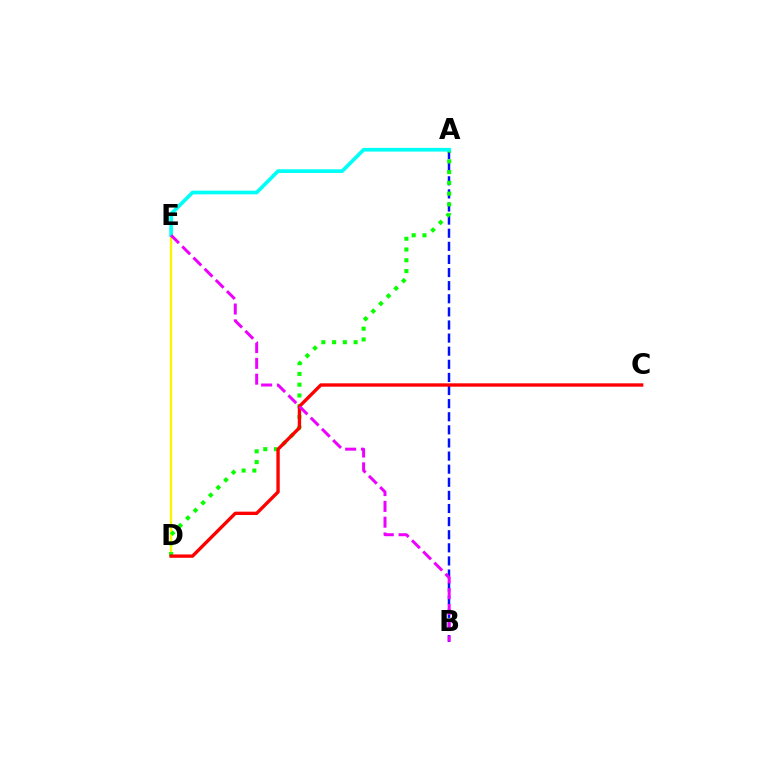{('A', 'B'): [{'color': '#0010ff', 'line_style': 'dashed', 'thickness': 1.78}], ('D', 'E'): [{'color': '#fcf500', 'line_style': 'solid', 'thickness': 1.68}], ('A', 'D'): [{'color': '#08ff00', 'line_style': 'dotted', 'thickness': 2.92}], ('A', 'E'): [{'color': '#00fff6', 'line_style': 'solid', 'thickness': 2.65}], ('C', 'D'): [{'color': '#ff0000', 'line_style': 'solid', 'thickness': 2.42}], ('B', 'E'): [{'color': '#ee00ff', 'line_style': 'dashed', 'thickness': 2.15}]}